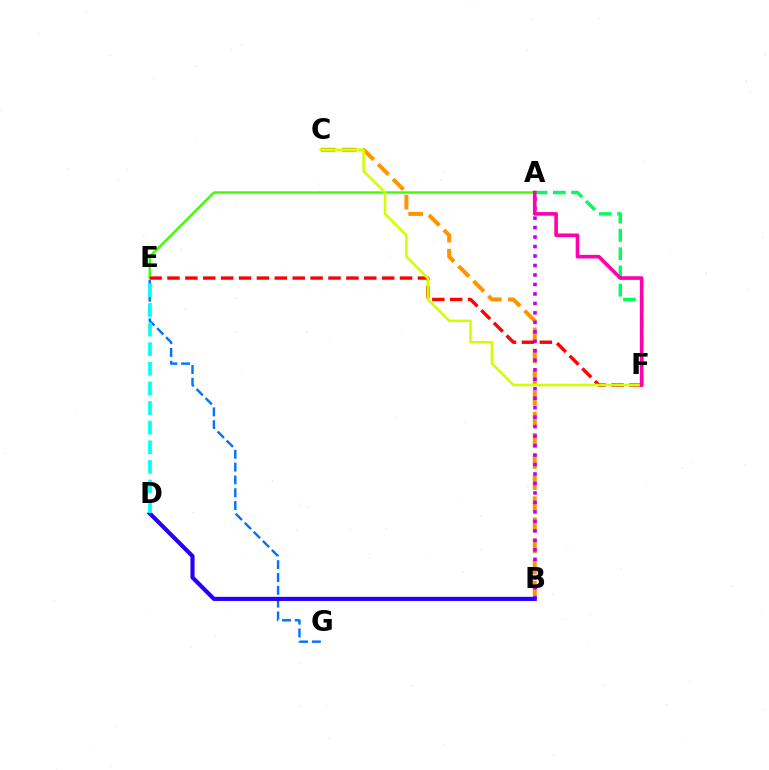{('A', 'F'): [{'color': '#00ff5c', 'line_style': 'dashed', 'thickness': 2.48}, {'color': '#ff00ac', 'line_style': 'solid', 'thickness': 2.61}], ('B', 'C'): [{'color': '#ff9400', 'line_style': 'dashed', 'thickness': 2.87}], ('A', 'B'): [{'color': '#b900ff', 'line_style': 'dotted', 'thickness': 2.57}], ('A', 'E'): [{'color': '#3dff00', 'line_style': 'solid', 'thickness': 1.74}], ('E', 'G'): [{'color': '#0074ff', 'line_style': 'dashed', 'thickness': 1.74}], ('E', 'F'): [{'color': '#ff0000', 'line_style': 'dashed', 'thickness': 2.43}], ('B', 'D'): [{'color': '#2500ff', 'line_style': 'solid', 'thickness': 2.98}], ('C', 'F'): [{'color': '#d1ff00', 'line_style': 'solid', 'thickness': 1.86}], ('D', 'E'): [{'color': '#00fff6', 'line_style': 'dashed', 'thickness': 2.67}]}